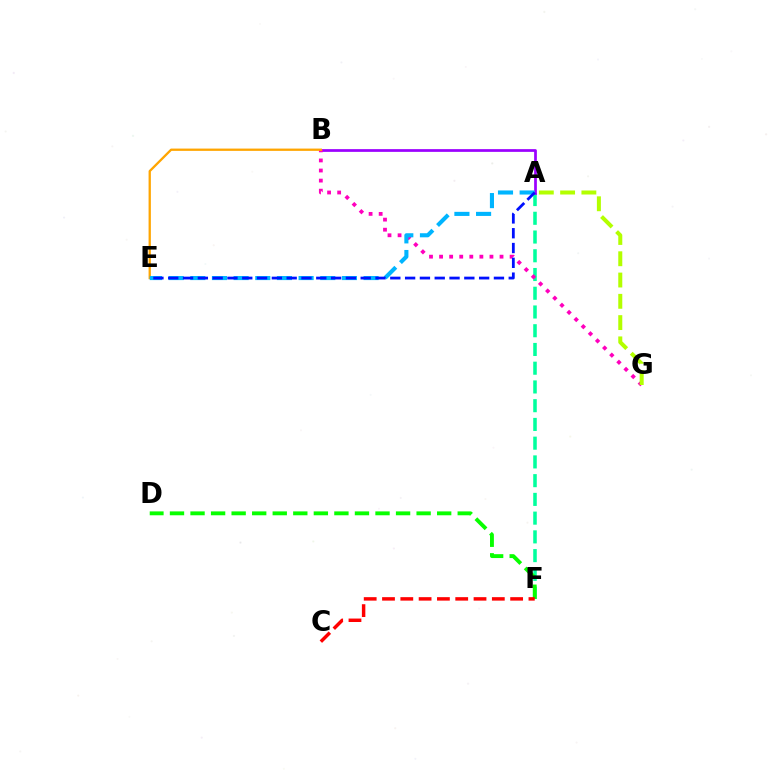{('A', 'F'): [{'color': '#00ff9d', 'line_style': 'dashed', 'thickness': 2.55}], ('A', 'B'): [{'color': '#9b00ff', 'line_style': 'solid', 'thickness': 1.97}], ('B', 'G'): [{'color': '#ff00bd', 'line_style': 'dotted', 'thickness': 2.74}], ('B', 'E'): [{'color': '#ffa500', 'line_style': 'solid', 'thickness': 1.65}], ('A', 'E'): [{'color': '#00b5ff', 'line_style': 'dashed', 'thickness': 2.94}, {'color': '#0010ff', 'line_style': 'dashed', 'thickness': 2.01}], ('D', 'F'): [{'color': '#08ff00', 'line_style': 'dashed', 'thickness': 2.79}], ('C', 'F'): [{'color': '#ff0000', 'line_style': 'dashed', 'thickness': 2.49}], ('A', 'G'): [{'color': '#b3ff00', 'line_style': 'dashed', 'thickness': 2.89}]}